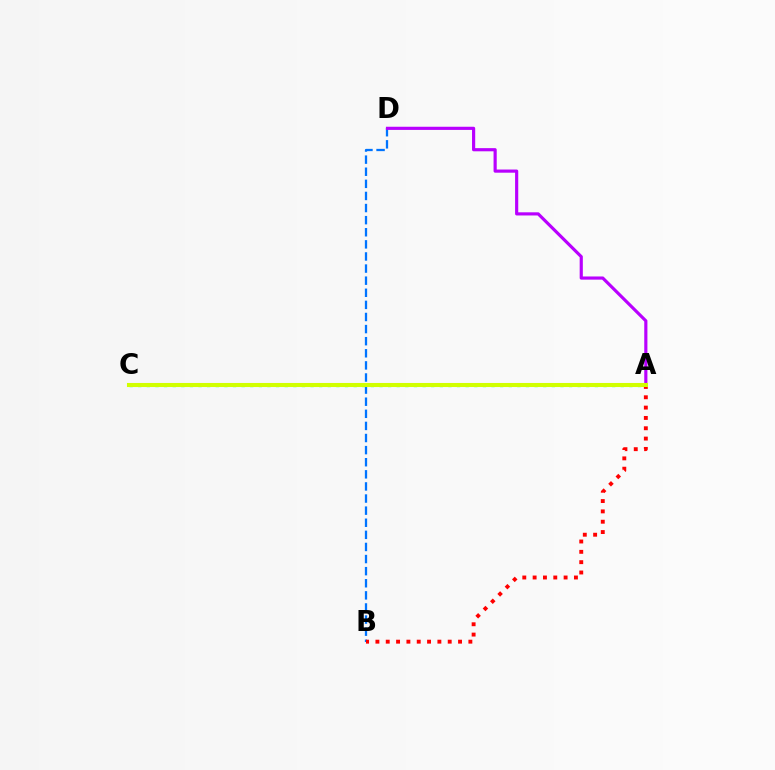{('B', 'D'): [{'color': '#0074ff', 'line_style': 'dashed', 'thickness': 1.64}], ('A', 'B'): [{'color': '#ff0000', 'line_style': 'dotted', 'thickness': 2.81}], ('A', 'C'): [{'color': '#00ff5c', 'line_style': 'dotted', 'thickness': 2.34}, {'color': '#d1ff00', 'line_style': 'solid', 'thickness': 2.93}], ('A', 'D'): [{'color': '#b900ff', 'line_style': 'solid', 'thickness': 2.27}]}